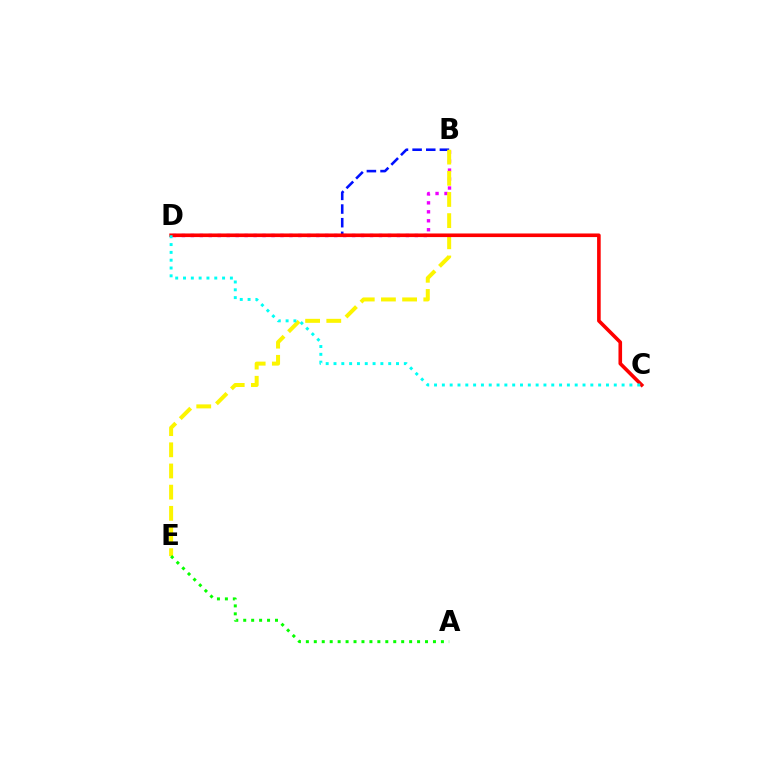{('B', 'D'): [{'color': '#ee00ff', 'line_style': 'dotted', 'thickness': 2.43}, {'color': '#0010ff', 'line_style': 'dashed', 'thickness': 1.85}], ('B', 'E'): [{'color': '#fcf500', 'line_style': 'dashed', 'thickness': 2.88}], ('A', 'E'): [{'color': '#08ff00', 'line_style': 'dotted', 'thickness': 2.16}], ('C', 'D'): [{'color': '#ff0000', 'line_style': 'solid', 'thickness': 2.6}, {'color': '#00fff6', 'line_style': 'dotted', 'thickness': 2.12}]}